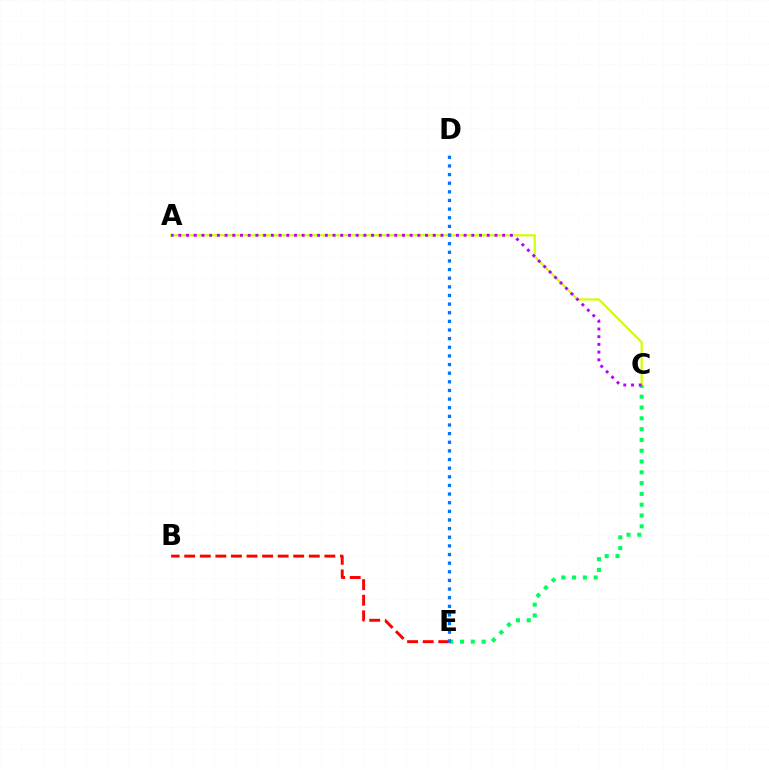{('A', 'C'): [{'color': '#d1ff00', 'line_style': 'solid', 'thickness': 1.59}, {'color': '#b900ff', 'line_style': 'dotted', 'thickness': 2.09}], ('B', 'E'): [{'color': '#ff0000', 'line_style': 'dashed', 'thickness': 2.12}], ('C', 'E'): [{'color': '#00ff5c', 'line_style': 'dotted', 'thickness': 2.93}], ('D', 'E'): [{'color': '#0074ff', 'line_style': 'dotted', 'thickness': 2.35}]}